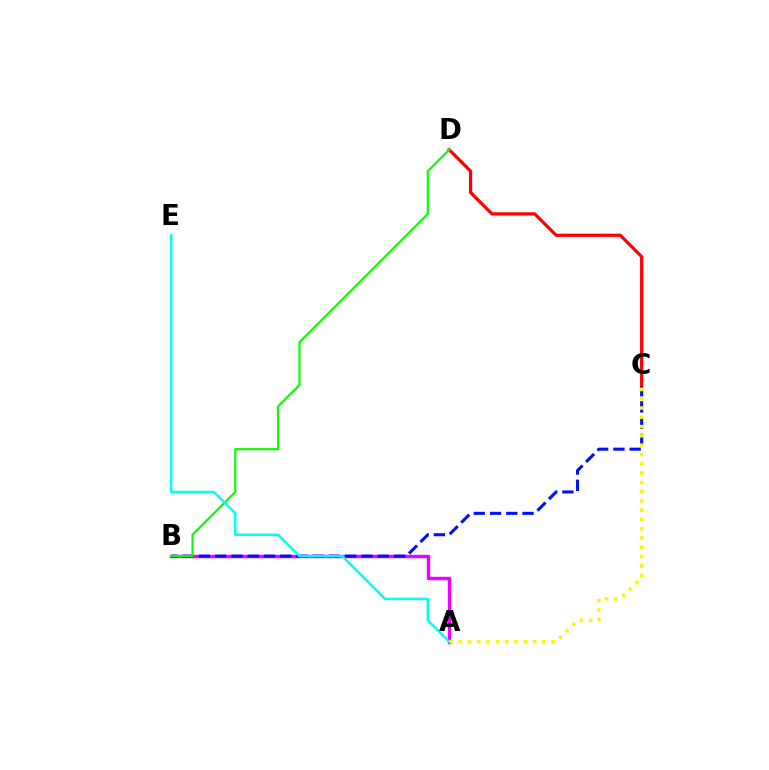{('A', 'B'): [{'color': '#ee00ff', 'line_style': 'solid', 'thickness': 2.46}], ('B', 'C'): [{'color': '#0010ff', 'line_style': 'dashed', 'thickness': 2.21}], ('C', 'D'): [{'color': '#ff0000', 'line_style': 'solid', 'thickness': 2.31}], ('B', 'D'): [{'color': '#08ff00', 'line_style': 'solid', 'thickness': 1.57}], ('A', 'E'): [{'color': '#00fff6', 'line_style': 'solid', 'thickness': 1.77}], ('A', 'C'): [{'color': '#fcf500', 'line_style': 'dotted', 'thickness': 2.52}]}